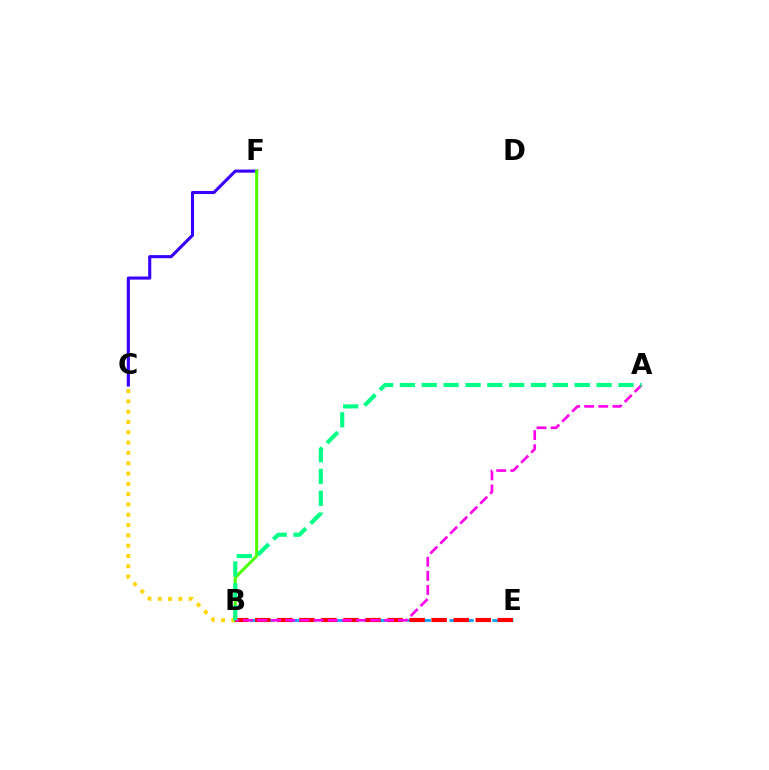{('B', 'C'): [{'color': '#ffd500', 'line_style': 'dotted', 'thickness': 2.8}], ('C', 'F'): [{'color': '#3700ff', 'line_style': 'solid', 'thickness': 2.23}], ('B', 'F'): [{'color': '#4fff00', 'line_style': 'solid', 'thickness': 2.2}], ('B', 'E'): [{'color': '#009eff', 'line_style': 'dashed', 'thickness': 1.94}, {'color': '#ff0000', 'line_style': 'dashed', 'thickness': 2.99}], ('A', 'B'): [{'color': '#ff00ed', 'line_style': 'dashed', 'thickness': 1.92}, {'color': '#00ff86', 'line_style': 'dashed', 'thickness': 2.97}]}